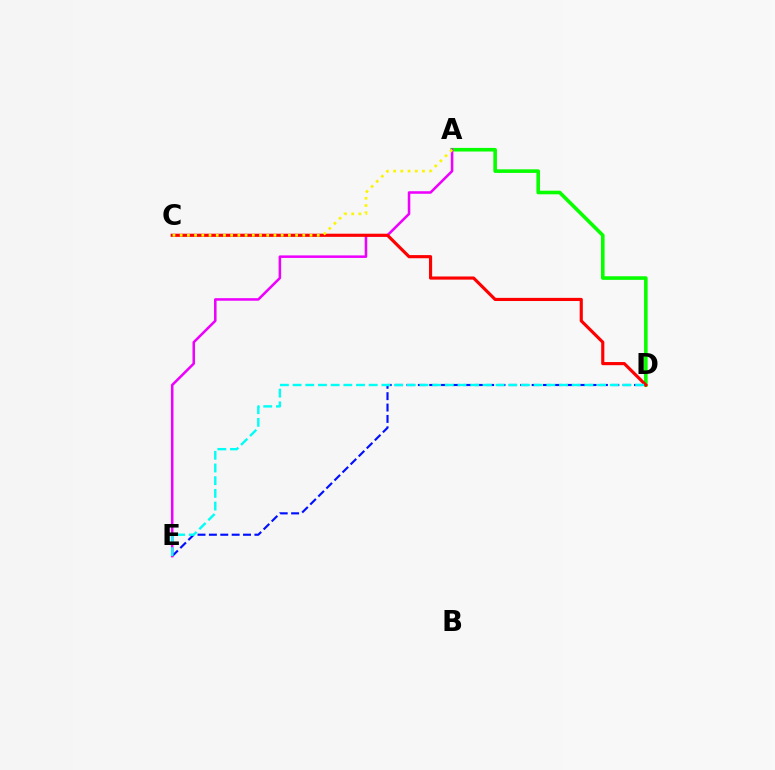{('A', 'D'): [{'color': '#08ff00', 'line_style': 'solid', 'thickness': 2.59}], ('D', 'E'): [{'color': '#0010ff', 'line_style': 'dashed', 'thickness': 1.55}, {'color': '#00fff6', 'line_style': 'dashed', 'thickness': 1.72}], ('A', 'E'): [{'color': '#ee00ff', 'line_style': 'solid', 'thickness': 1.83}], ('C', 'D'): [{'color': '#ff0000', 'line_style': 'solid', 'thickness': 2.26}], ('A', 'C'): [{'color': '#fcf500', 'line_style': 'dotted', 'thickness': 1.96}]}